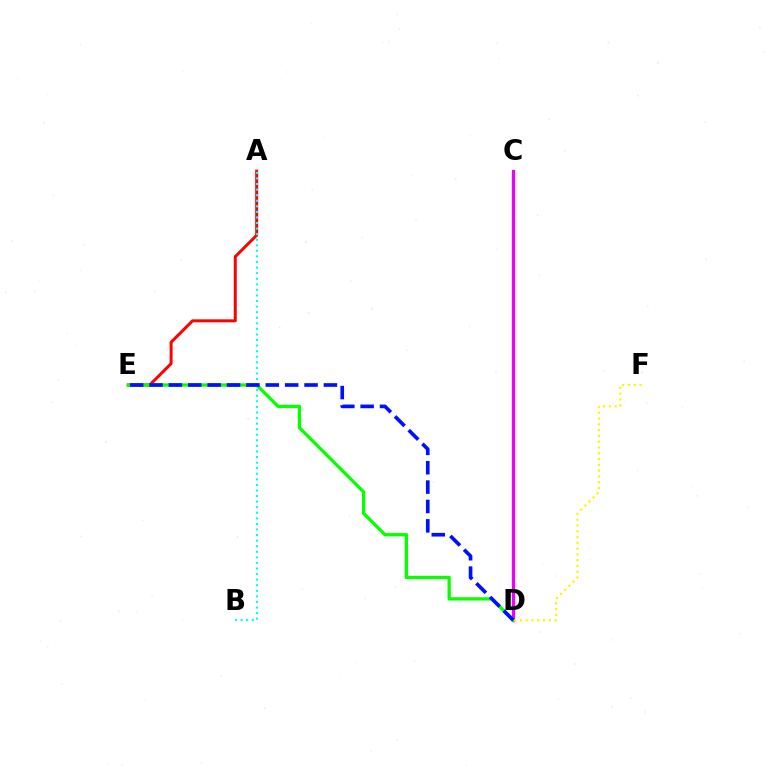{('A', 'E'): [{'color': '#ff0000', 'line_style': 'solid', 'thickness': 2.15}], ('C', 'D'): [{'color': '#ee00ff', 'line_style': 'solid', 'thickness': 2.33}], ('D', 'E'): [{'color': '#08ff00', 'line_style': 'solid', 'thickness': 2.38}, {'color': '#0010ff', 'line_style': 'dashed', 'thickness': 2.63}], ('D', 'F'): [{'color': '#fcf500', 'line_style': 'dotted', 'thickness': 1.57}], ('A', 'B'): [{'color': '#00fff6', 'line_style': 'dotted', 'thickness': 1.51}]}